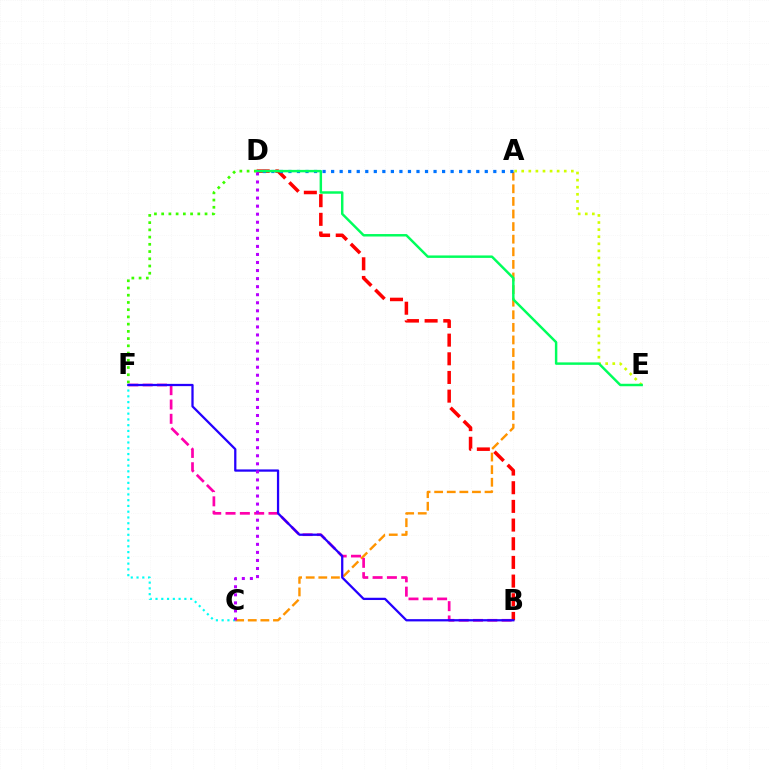{('A', 'C'): [{'color': '#ff9400', 'line_style': 'dashed', 'thickness': 1.71}], ('D', 'F'): [{'color': '#3dff00', 'line_style': 'dotted', 'thickness': 1.96}], ('B', 'D'): [{'color': '#ff0000', 'line_style': 'dashed', 'thickness': 2.54}], ('B', 'F'): [{'color': '#ff00ac', 'line_style': 'dashed', 'thickness': 1.95}, {'color': '#2500ff', 'line_style': 'solid', 'thickness': 1.63}], ('C', 'F'): [{'color': '#00fff6', 'line_style': 'dotted', 'thickness': 1.57}], ('A', 'E'): [{'color': '#d1ff00', 'line_style': 'dotted', 'thickness': 1.93}], ('A', 'D'): [{'color': '#0074ff', 'line_style': 'dotted', 'thickness': 2.32}], ('D', 'E'): [{'color': '#00ff5c', 'line_style': 'solid', 'thickness': 1.77}], ('C', 'D'): [{'color': '#b900ff', 'line_style': 'dotted', 'thickness': 2.19}]}